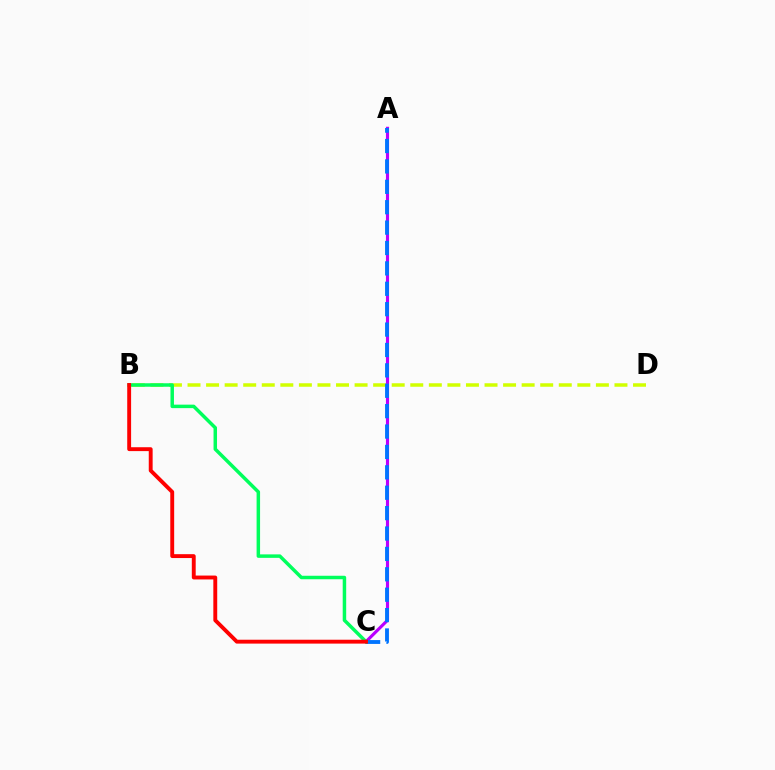{('A', 'C'): [{'color': '#b900ff', 'line_style': 'solid', 'thickness': 2.25}, {'color': '#0074ff', 'line_style': 'dashed', 'thickness': 2.77}], ('B', 'D'): [{'color': '#d1ff00', 'line_style': 'dashed', 'thickness': 2.52}], ('B', 'C'): [{'color': '#00ff5c', 'line_style': 'solid', 'thickness': 2.51}, {'color': '#ff0000', 'line_style': 'solid', 'thickness': 2.79}]}